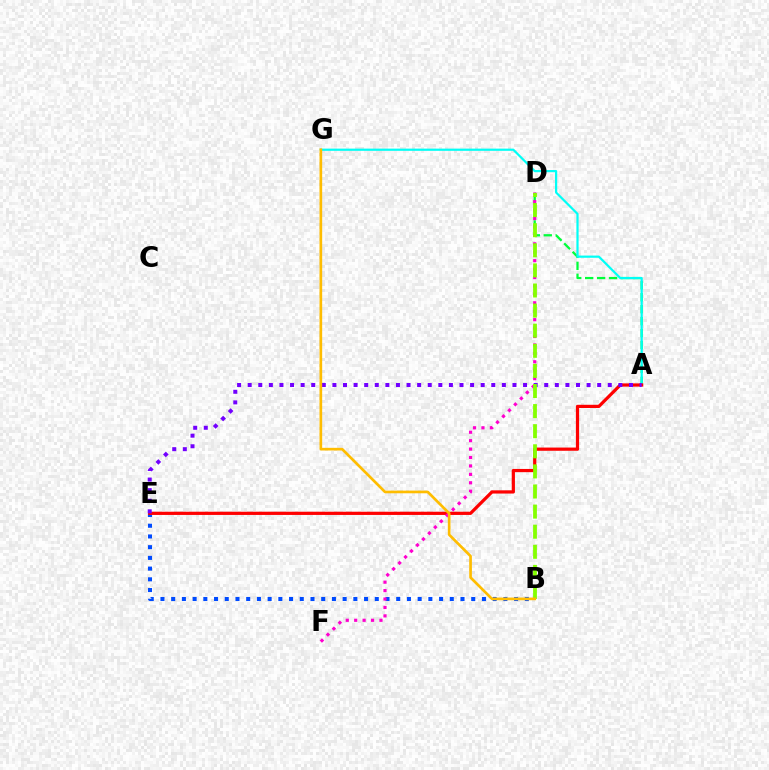{('A', 'D'): [{'color': '#00ff39', 'line_style': 'dashed', 'thickness': 1.62}], ('A', 'G'): [{'color': '#00fff6', 'line_style': 'solid', 'thickness': 1.59}], ('B', 'E'): [{'color': '#004bff', 'line_style': 'dotted', 'thickness': 2.91}], ('A', 'E'): [{'color': '#ff0000', 'line_style': 'solid', 'thickness': 2.32}, {'color': '#7200ff', 'line_style': 'dotted', 'thickness': 2.88}], ('D', 'F'): [{'color': '#ff00cf', 'line_style': 'dotted', 'thickness': 2.29}], ('B', 'D'): [{'color': '#84ff00', 'line_style': 'dashed', 'thickness': 2.73}], ('B', 'G'): [{'color': '#ffbd00', 'line_style': 'solid', 'thickness': 1.93}]}